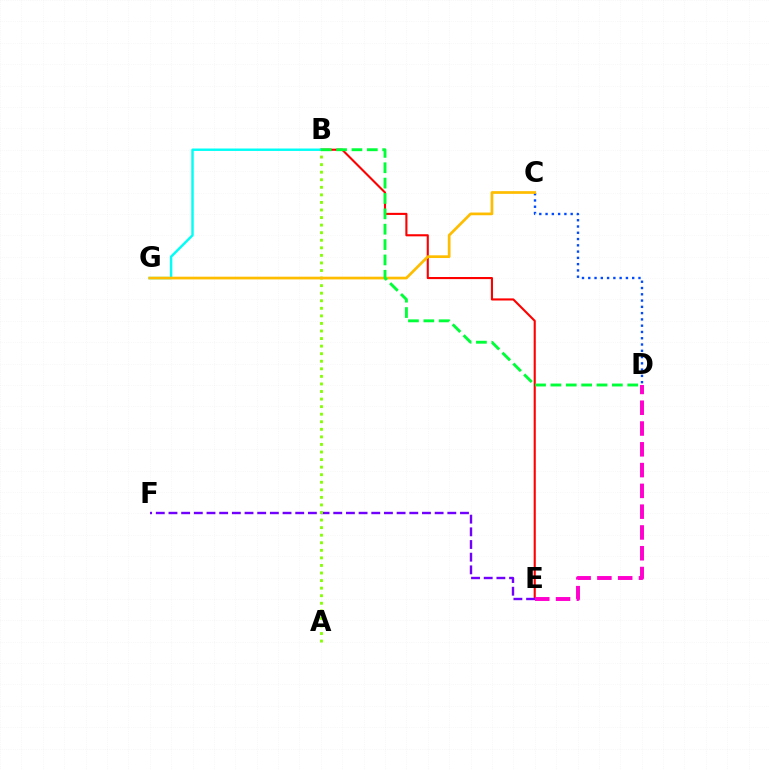{('C', 'D'): [{'color': '#004bff', 'line_style': 'dotted', 'thickness': 1.71}], ('B', 'E'): [{'color': '#ff0000', 'line_style': 'solid', 'thickness': 1.52}], ('D', 'E'): [{'color': '#ff00cf', 'line_style': 'dashed', 'thickness': 2.82}], ('B', 'G'): [{'color': '#00fff6', 'line_style': 'solid', 'thickness': 1.75}], ('E', 'F'): [{'color': '#7200ff', 'line_style': 'dashed', 'thickness': 1.72}], ('A', 'B'): [{'color': '#84ff00', 'line_style': 'dotted', 'thickness': 2.05}], ('C', 'G'): [{'color': '#ffbd00', 'line_style': 'solid', 'thickness': 1.95}], ('B', 'D'): [{'color': '#00ff39', 'line_style': 'dashed', 'thickness': 2.09}]}